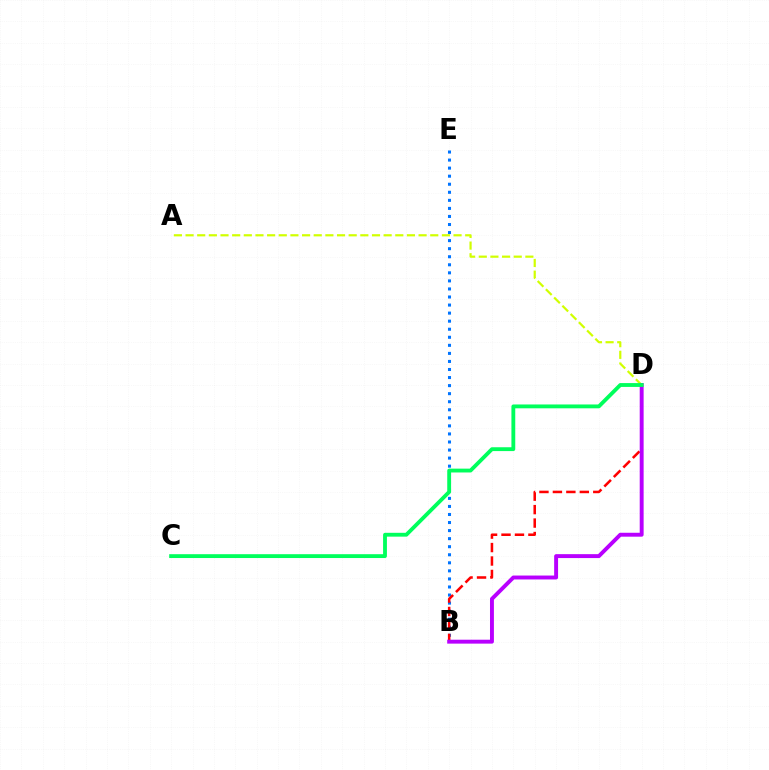{('B', 'E'): [{'color': '#0074ff', 'line_style': 'dotted', 'thickness': 2.19}], ('B', 'D'): [{'color': '#ff0000', 'line_style': 'dashed', 'thickness': 1.83}, {'color': '#b900ff', 'line_style': 'solid', 'thickness': 2.82}], ('A', 'D'): [{'color': '#d1ff00', 'line_style': 'dashed', 'thickness': 1.58}], ('C', 'D'): [{'color': '#00ff5c', 'line_style': 'solid', 'thickness': 2.76}]}